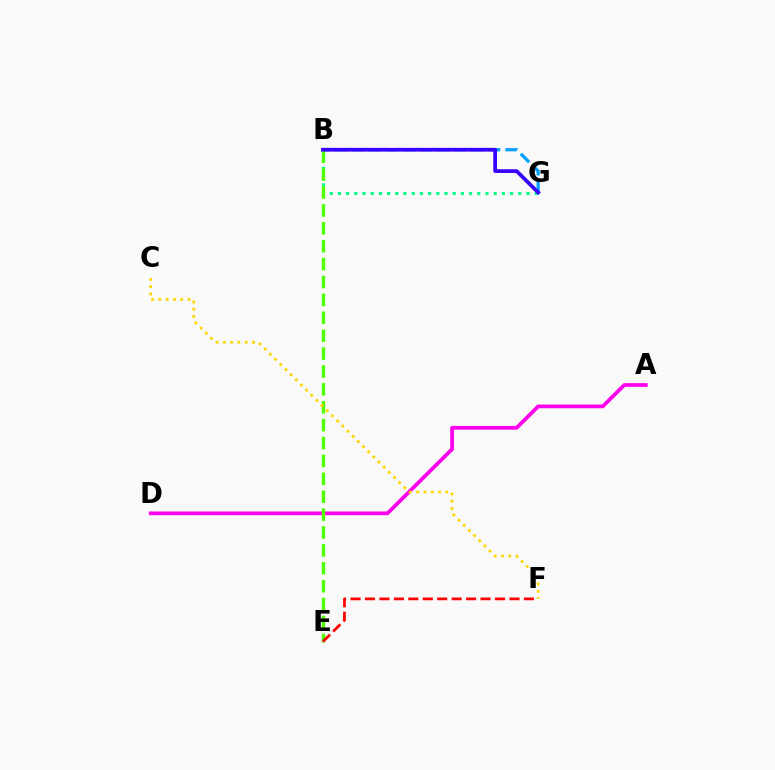{('B', 'G'): [{'color': '#00ff86', 'line_style': 'dotted', 'thickness': 2.23}, {'color': '#009eff', 'line_style': 'dashed', 'thickness': 2.32}, {'color': '#3700ff', 'line_style': 'solid', 'thickness': 2.68}], ('A', 'D'): [{'color': '#ff00ed', 'line_style': 'solid', 'thickness': 2.69}], ('B', 'E'): [{'color': '#4fff00', 'line_style': 'dashed', 'thickness': 2.43}], ('C', 'F'): [{'color': '#ffd500', 'line_style': 'dotted', 'thickness': 1.98}], ('E', 'F'): [{'color': '#ff0000', 'line_style': 'dashed', 'thickness': 1.96}]}